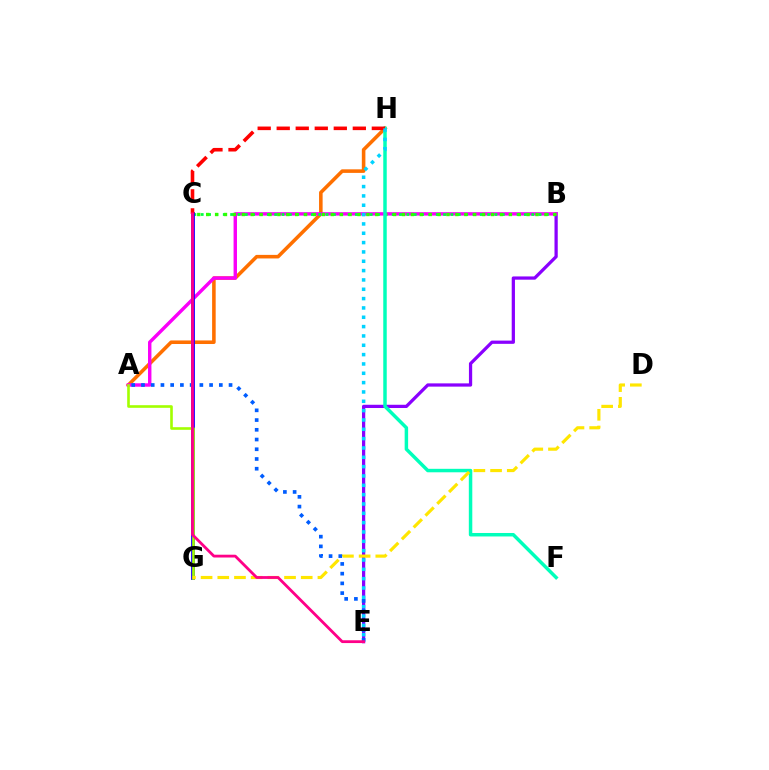{('A', 'H'): [{'color': '#ff7000', 'line_style': 'solid', 'thickness': 2.57}], ('B', 'E'): [{'color': '#8a00ff', 'line_style': 'solid', 'thickness': 2.34}], ('A', 'B'): [{'color': '#fa00f9', 'line_style': 'solid', 'thickness': 2.46}], ('B', 'C'): [{'color': '#00ff45', 'line_style': 'dotted', 'thickness': 2.0}, {'color': '#31ff00', 'line_style': 'dotted', 'thickness': 2.42}], ('C', 'G'): [{'color': '#1900ff', 'line_style': 'solid', 'thickness': 2.74}], ('F', 'H'): [{'color': '#00ffbb', 'line_style': 'solid', 'thickness': 2.5}], ('C', 'H'): [{'color': '#ff0000', 'line_style': 'dashed', 'thickness': 2.58}], ('E', 'H'): [{'color': '#00d3ff', 'line_style': 'dotted', 'thickness': 2.54}], ('A', 'G'): [{'color': '#a2ff00', 'line_style': 'solid', 'thickness': 1.89}], ('D', 'G'): [{'color': '#ffe600', 'line_style': 'dashed', 'thickness': 2.27}], ('A', 'E'): [{'color': '#005dff', 'line_style': 'dotted', 'thickness': 2.64}], ('C', 'E'): [{'color': '#ff0088', 'line_style': 'solid', 'thickness': 2.01}]}